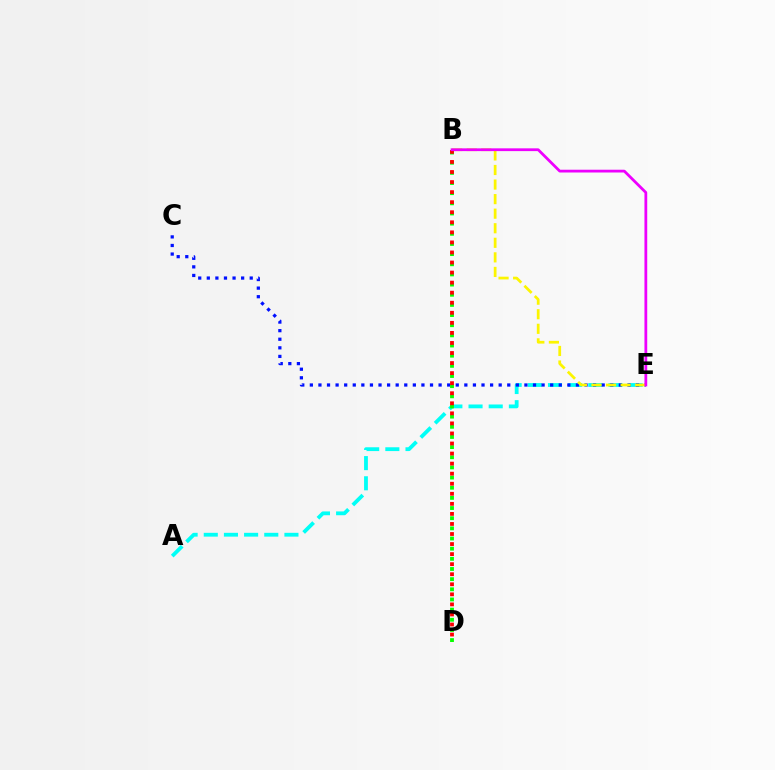{('A', 'E'): [{'color': '#00fff6', 'line_style': 'dashed', 'thickness': 2.74}], ('C', 'E'): [{'color': '#0010ff', 'line_style': 'dotted', 'thickness': 2.33}], ('B', 'E'): [{'color': '#fcf500', 'line_style': 'dashed', 'thickness': 1.98}, {'color': '#ee00ff', 'line_style': 'solid', 'thickness': 2.0}], ('B', 'D'): [{'color': '#08ff00', 'line_style': 'dotted', 'thickness': 2.76}, {'color': '#ff0000', 'line_style': 'dotted', 'thickness': 2.73}]}